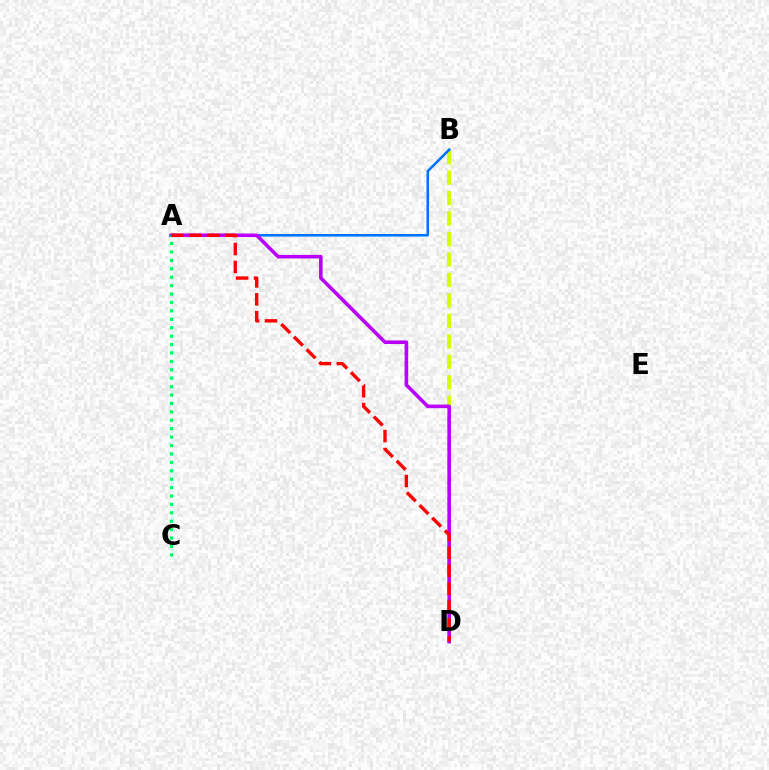{('B', 'D'): [{'color': '#d1ff00', 'line_style': 'dashed', 'thickness': 2.78}], ('A', 'B'): [{'color': '#0074ff', 'line_style': 'solid', 'thickness': 1.85}], ('A', 'D'): [{'color': '#b900ff', 'line_style': 'solid', 'thickness': 2.57}, {'color': '#ff0000', 'line_style': 'dashed', 'thickness': 2.43}], ('A', 'C'): [{'color': '#00ff5c', 'line_style': 'dotted', 'thickness': 2.29}]}